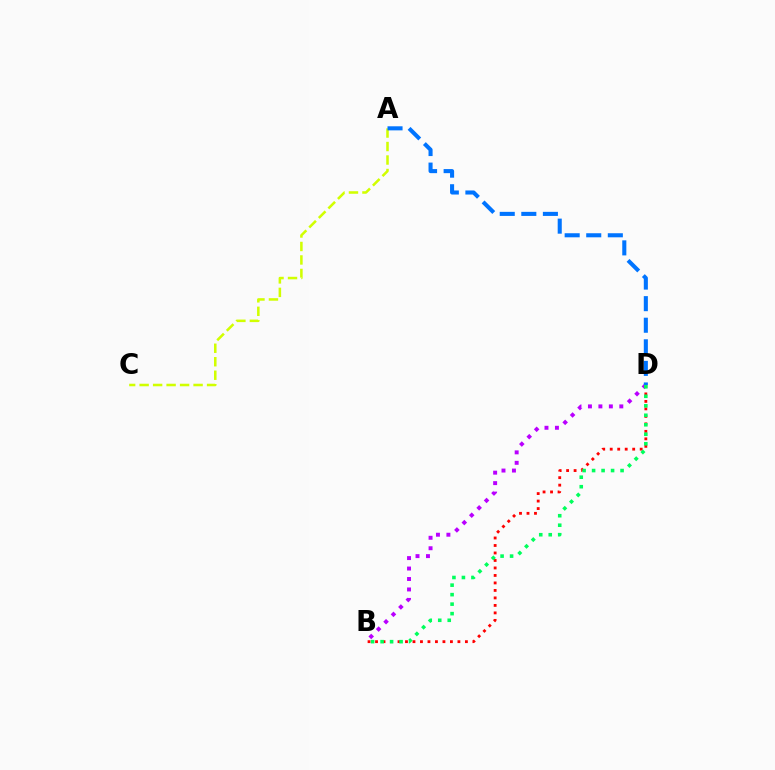{('B', 'D'): [{'color': '#ff0000', 'line_style': 'dotted', 'thickness': 2.04}, {'color': '#b900ff', 'line_style': 'dotted', 'thickness': 2.84}, {'color': '#00ff5c', 'line_style': 'dotted', 'thickness': 2.58}], ('A', 'C'): [{'color': '#d1ff00', 'line_style': 'dashed', 'thickness': 1.83}], ('A', 'D'): [{'color': '#0074ff', 'line_style': 'dashed', 'thickness': 2.93}]}